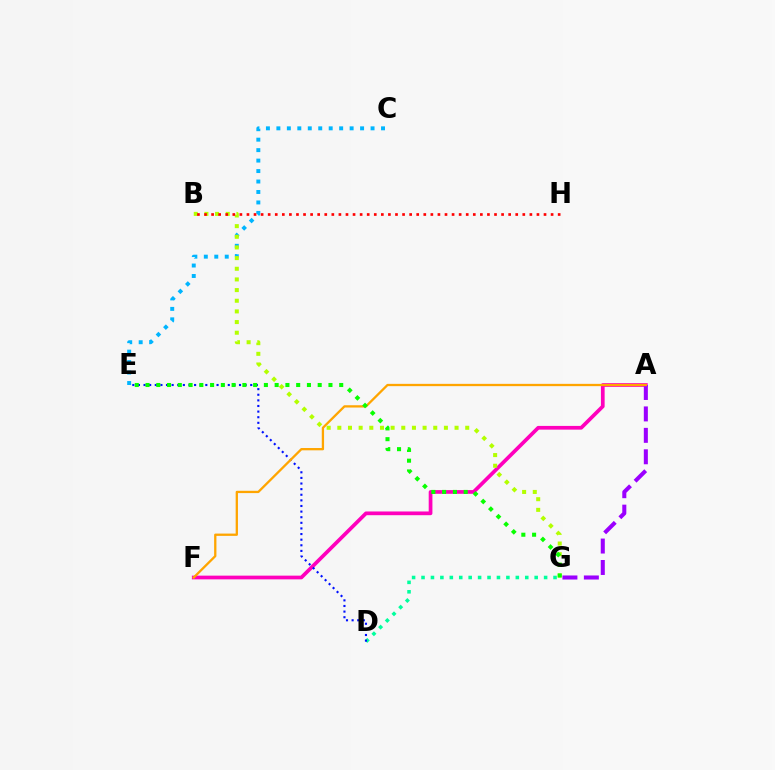{('A', 'F'): [{'color': '#ff00bd', 'line_style': 'solid', 'thickness': 2.68}, {'color': '#ffa500', 'line_style': 'solid', 'thickness': 1.65}], ('A', 'G'): [{'color': '#9b00ff', 'line_style': 'dashed', 'thickness': 2.91}], ('C', 'E'): [{'color': '#00b5ff', 'line_style': 'dotted', 'thickness': 2.84}], ('B', 'G'): [{'color': '#b3ff00', 'line_style': 'dotted', 'thickness': 2.9}], ('D', 'G'): [{'color': '#00ff9d', 'line_style': 'dotted', 'thickness': 2.56}], ('D', 'E'): [{'color': '#0010ff', 'line_style': 'dotted', 'thickness': 1.53}], ('B', 'H'): [{'color': '#ff0000', 'line_style': 'dotted', 'thickness': 1.92}], ('E', 'G'): [{'color': '#08ff00', 'line_style': 'dotted', 'thickness': 2.92}]}